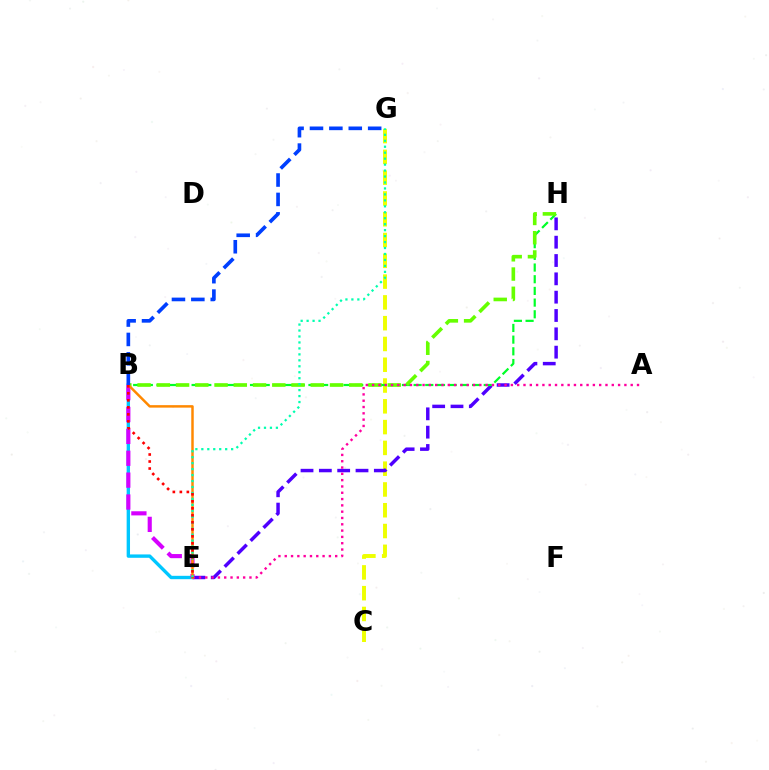{('B', 'E'): [{'color': '#00c7ff', 'line_style': 'solid', 'thickness': 2.42}, {'color': '#d600ff', 'line_style': 'dashed', 'thickness': 2.97}, {'color': '#ff8800', 'line_style': 'solid', 'thickness': 1.79}, {'color': '#ff0000', 'line_style': 'dotted', 'thickness': 1.9}], ('C', 'G'): [{'color': '#eeff00', 'line_style': 'dashed', 'thickness': 2.82}], ('E', 'H'): [{'color': '#4f00ff', 'line_style': 'dashed', 'thickness': 2.49}], ('B', 'H'): [{'color': '#00ff27', 'line_style': 'dashed', 'thickness': 1.59}, {'color': '#66ff00', 'line_style': 'dashed', 'thickness': 2.61}], ('A', 'E'): [{'color': '#ff00a0', 'line_style': 'dotted', 'thickness': 1.71}], ('E', 'G'): [{'color': '#00ffaf', 'line_style': 'dotted', 'thickness': 1.62}], ('B', 'G'): [{'color': '#003fff', 'line_style': 'dashed', 'thickness': 2.63}]}